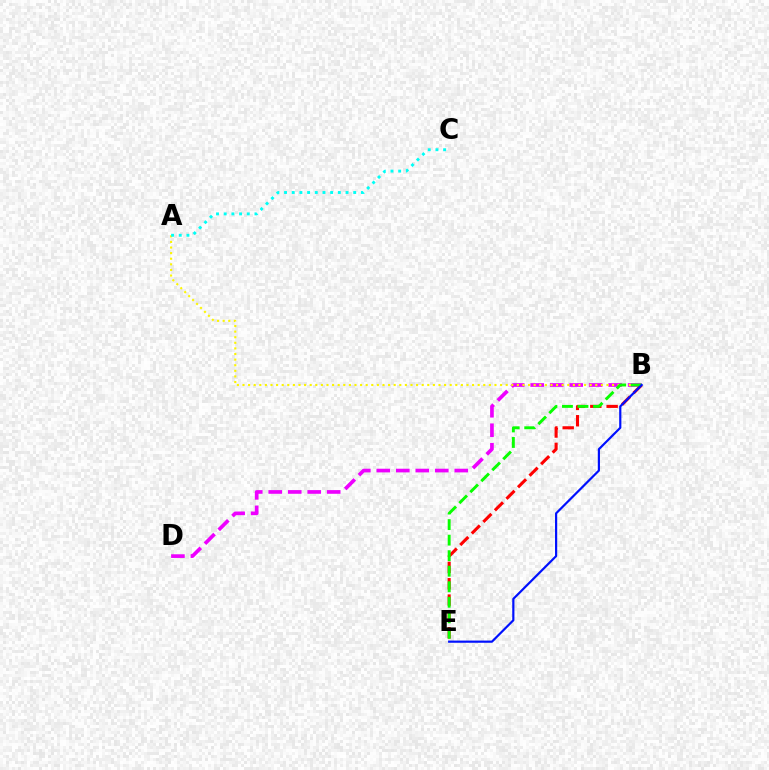{('B', 'D'): [{'color': '#ee00ff', 'line_style': 'dashed', 'thickness': 2.65}], ('A', 'B'): [{'color': '#fcf500', 'line_style': 'dotted', 'thickness': 1.52}], ('A', 'C'): [{'color': '#00fff6', 'line_style': 'dotted', 'thickness': 2.09}], ('B', 'E'): [{'color': '#ff0000', 'line_style': 'dashed', 'thickness': 2.22}, {'color': '#08ff00', 'line_style': 'dashed', 'thickness': 2.11}, {'color': '#0010ff', 'line_style': 'solid', 'thickness': 1.58}]}